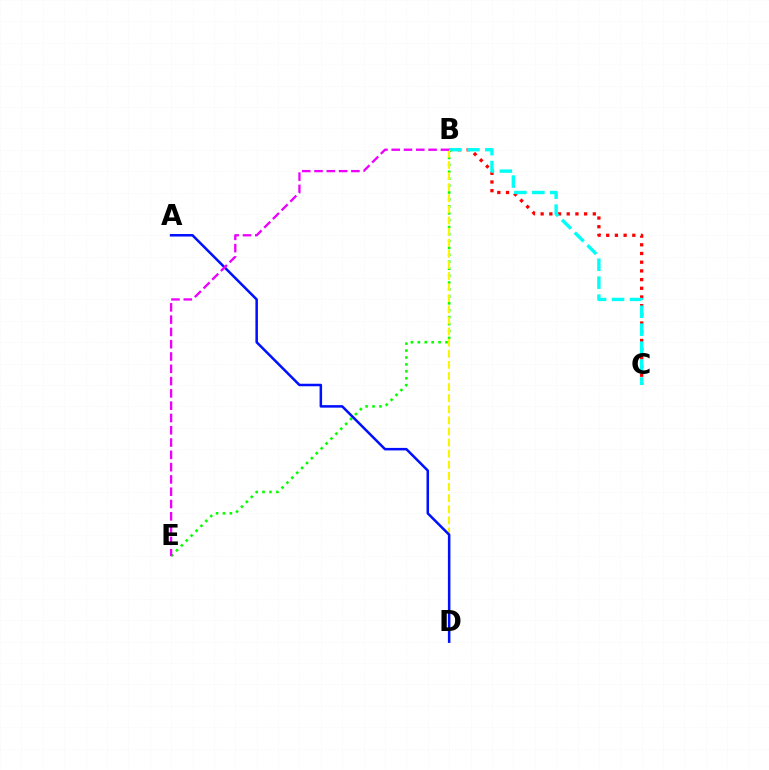{('B', 'C'): [{'color': '#ff0000', 'line_style': 'dotted', 'thickness': 2.36}, {'color': '#00fff6', 'line_style': 'dashed', 'thickness': 2.44}], ('B', 'E'): [{'color': '#08ff00', 'line_style': 'dotted', 'thickness': 1.88}, {'color': '#ee00ff', 'line_style': 'dashed', 'thickness': 1.67}], ('B', 'D'): [{'color': '#fcf500', 'line_style': 'dashed', 'thickness': 1.51}], ('A', 'D'): [{'color': '#0010ff', 'line_style': 'solid', 'thickness': 1.81}]}